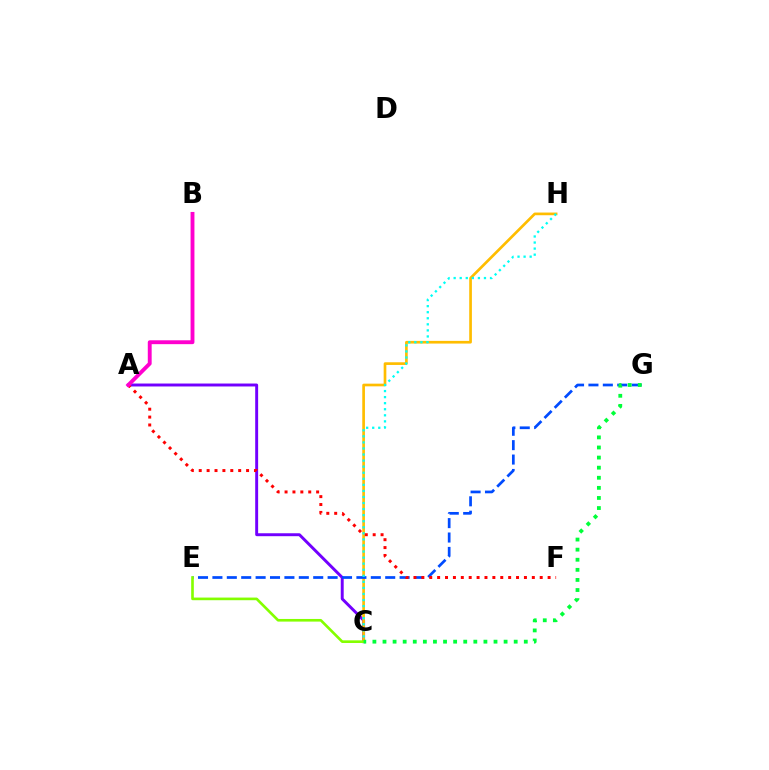{('A', 'C'): [{'color': '#7200ff', 'line_style': 'solid', 'thickness': 2.11}], ('C', 'H'): [{'color': '#ffbd00', 'line_style': 'solid', 'thickness': 1.93}, {'color': '#00fff6', 'line_style': 'dotted', 'thickness': 1.65}], ('E', 'G'): [{'color': '#004bff', 'line_style': 'dashed', 'thickness': 1.96}], ('C', 'E'): [{'color': '#84ff00', 'line_style': 'solid', 'thickness': 1.9}], ('A', 'F'): [{'color': '#ff0000', 'line_style': 'dotted', 'thickness': 2.14}], ('C', 'G'): [{'color': '#00ff39', 'line_style': 'dotted', 'thickness': 2.74}], ('A', 'B'): [{'color': '#ff00cf', 'line_style': 'solid', 'thickness': 2.79}]}